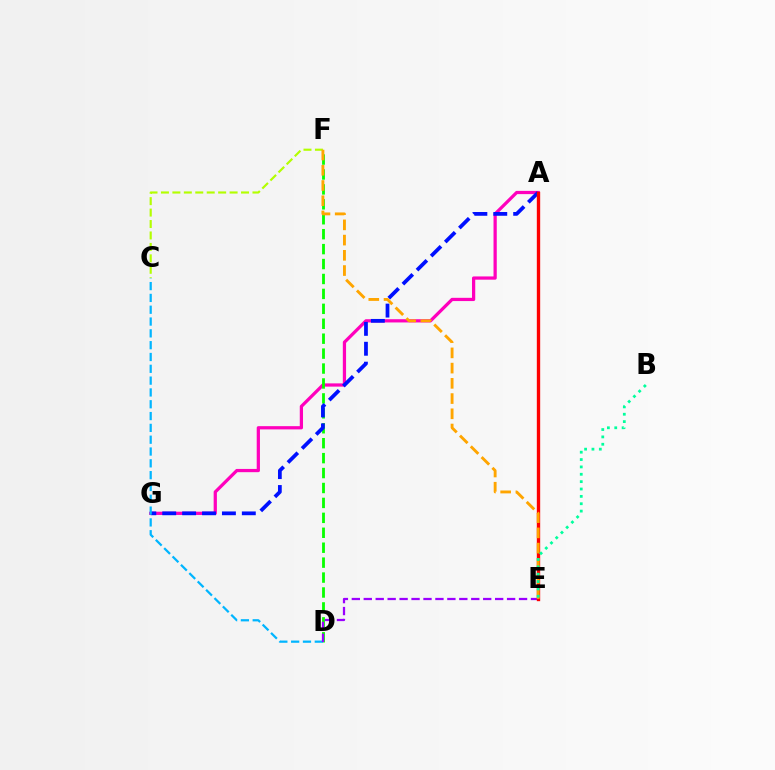{('A', 'G'): [{'color': '#ff00bd', 'line_style': 'solid', 'thickness': 2.33}, {'color': '#0010ff', 'line_style': 'dashed', 'thickness': 2.7}], ('D', 'F'): [{'color': '#08ff00', 'line_style': 'dashed', 'thickness': 2.03}], ('C', 'D'): [{'color': '#00b5ff', 'line_style': 'dashed', 'thickness': 1.61}], ('D', 'E'): [{'color': '#9b00ff', 'line_style': 'dashed', 'thickness': 1.62}], ('A', 'E'): [{'color': '#ff0000', 'line_style': 'solid', 'thickness': 2.42}], ('C', 'F'): [{'color': '#b3ff00', 'line_style': 'dashed', 'thickness': 1.55}], ('E', 'F'): [{'color': '#ffa500', 'line_style': 'dashed', 'thickness': 2.07}], ('B', 'E'): [{'color': '#00ff9d', 'line_style': 'dotted', 'thickness': 2.0}]}